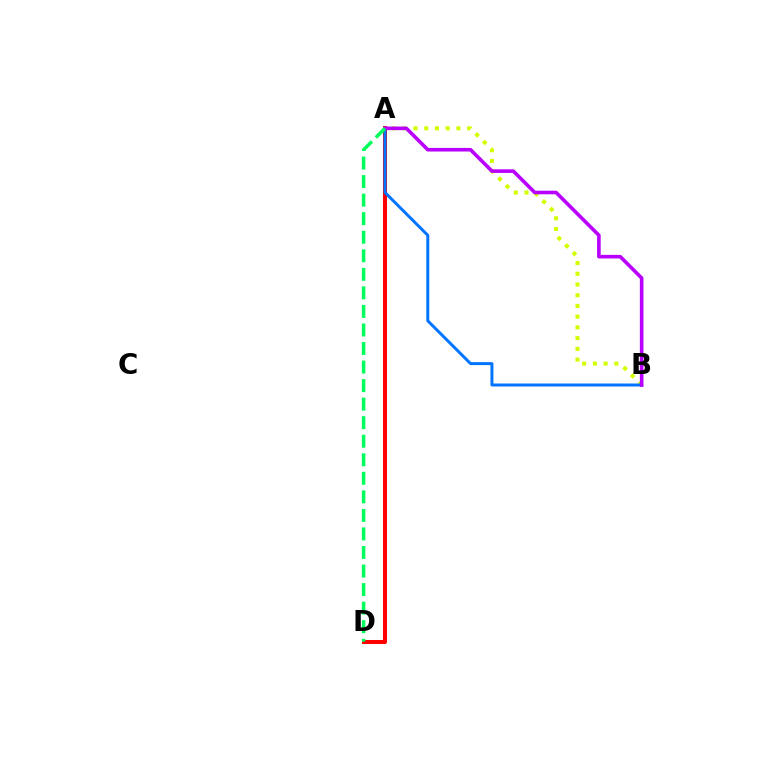{('A', 'B'): [{'color': '#d1ff00', 'line_style': 'dotted', 'thickness': 2.91}, {'color': '#0074ff', 'line_style': 'solid', 'thickness': 2.14}, {'color': '#b900ff', 'line_style': 'solid', 'thickness': 2.6}], ('A', 'D'): [{'color': '#ff0000', 'line_style': 'solid', 'thickness': 2.9}, {'color': '#00ff5c', 'line_style': 'dashed', 'thickness': 2.52}]}